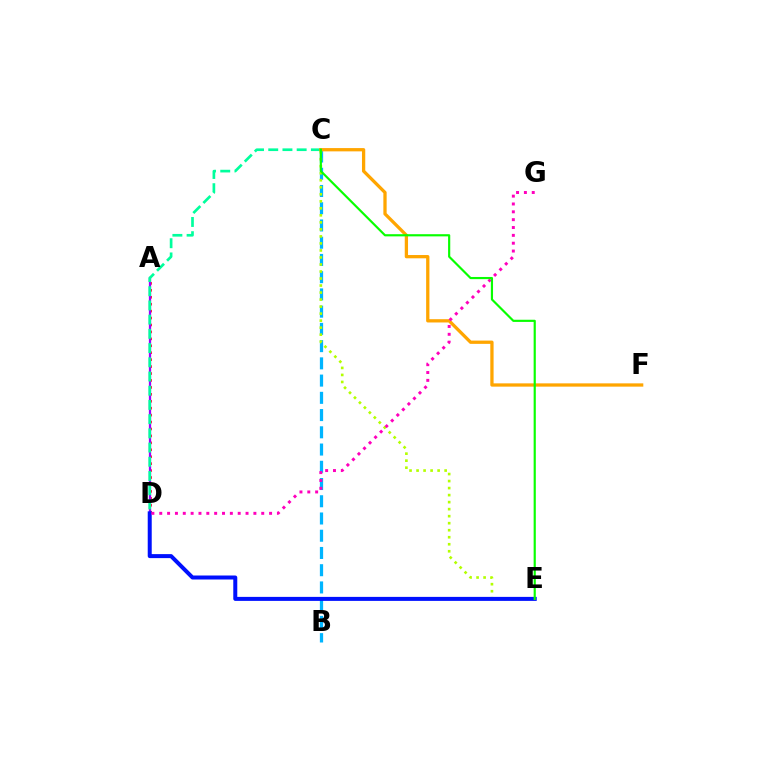{('B', 'C'): [{'color': '#00b5ff', 'line_style': 'dashed', 'thickness': 2.34}], ('A', 'D'): [{'color': '#ff0000', 'line_style': 'dotted', 'thickness': 1.88}, {'color': '#9b00ff', 'line_style': 'solid', 'thickness': 1.64}], ('C', 'D'): [{'color': '#00ff9d', 'line_style': 'dashed', 'thickness': 1.93}], ('C', 'F'): [{'color': '#ffa500', 'line_style': 'solid', 'thickness': 2.36}], ('C', 'E'): [{'color': '#b3ff00', 'line_style': 'dotted', 'thickness': 1.91}, {'color': '#08ff00', 'line_style': 'solid', 'thickness': 1.56}], ('D', 'E'): [{'color': '#0010ff', 'line_style': 'solid', 'thickness': 2.88}], ('D', 'G'): [{'color': '#ff00bd', 'line_style': 'dotted', 'thickness': 2.13}]}